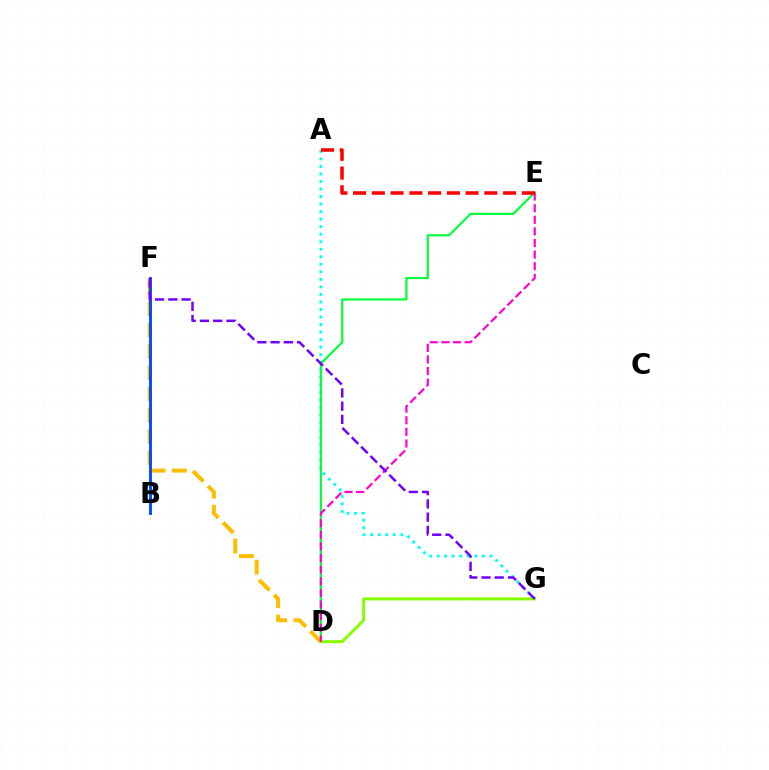{('A', 'G'): [{'color': '#00fff6', 'line_style': 'dotted', 'thickness': 2.05}], ('D', 'E'): [{'color': '#00ff39', 'line_style': 'solid', 'thickness': 1.57}, {'color': '#ff00cf', 'line_style': 'dashed', 'thickness': 1.58}], ('D', 'G'): [{'color': '#84ff00', 'line_style': 'solid', 'thickness': 2.13}], ('D', 'F'): [{'color': '#ffbd00', 'line_style': 'dashed', 'thickness': 2.89}], ('A', 'E'): [{'color': '#ff0000', 'line_style': 'dashed', 'thickness': 2.55}], ('B', 'F'): [{'color': '#004bff', 'line_style': 'solid', 'thickness': 2.09}], ('F', 'G'): [{'color': '#7200ff', 'line_style': 'dashed', 'thickness': 1.8}]}